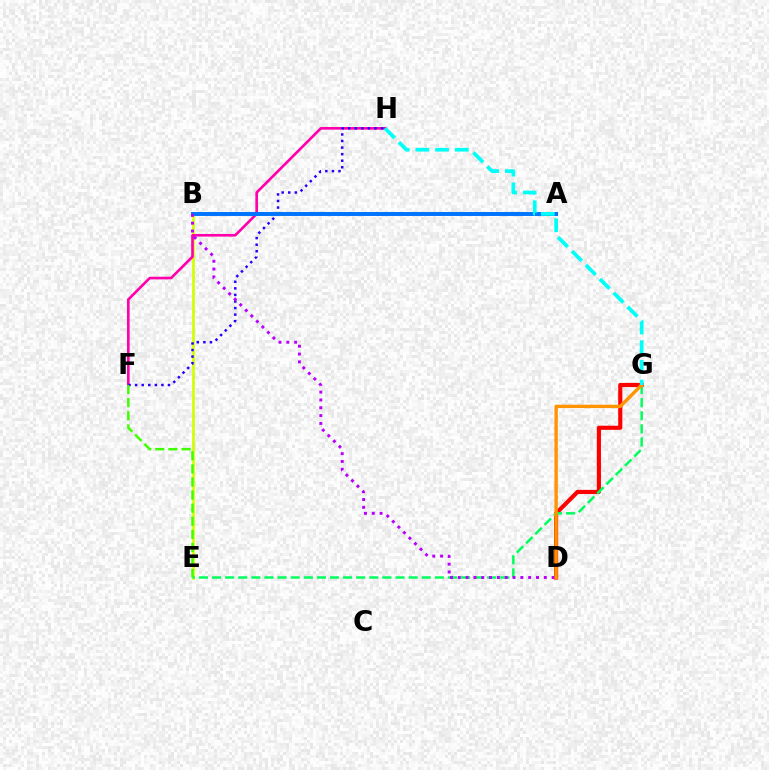{('D', 'G'): [{'color': '#ff0000', 'line_style': 'solid', 'thickness': 2.98}, {'color': '#ff9400', 'line_style': 'solid', 'thickness': 2.43}], ('B', 'E'): [{'color': '#d1ff00', 'line_style': 'solid', 'thickness': 1.94}], ('F', 'H'): [{'color': '#ff00ac', 'line_style': 'solid', 'thickness': 1.9}, {'color': '#2500ff', 'line_style': 'dotted', 'thickness': 1.78}], ('E', 'G'): [{'color': '#00ff5c', 'line_style': 'dashed', 'thickness': 1.78}], ('A', 'B'): [{'color': '#0074ff', 'line_style': 'solid', 'thickness': 2.84}], ('E', 'F'): [{'color': '#3dff00', 'line_style': 'dashed', 'thickness': 1.78}], ('B', 'D'): [{'color': '#b900ff', 'line_style': 'dotted', 'thickness': 2.12}], ('G', 'H'): [{'color': '#00fff6', 'line_style': 'dashed', 'thickness': 2.67}]}